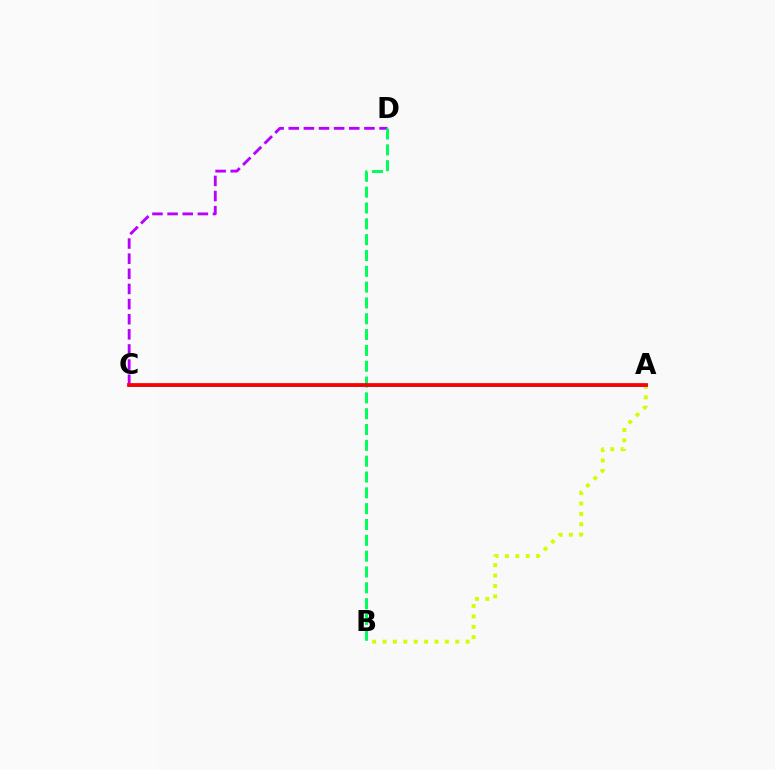{('C', 'D'): [{'color': '#b900ff', 'line_style': 'dashed', 'thickness': 2.06}], ('B', 'D'): [{'color': '#00ff5c', 'line_style': 'dashed', 'thickness': 2.15}], ('A', 'B'): [{'color': '#d1ff00', 'line_style': 'dotted', 'thickness': 2.83}], ('A', 'C'): [{'color': '#0074ff', 'line_style': 'solid', 'thickness': 1.97}, {'color': '#ff0000', 'line_style': 'solid', 'thickness': 2.7}]}